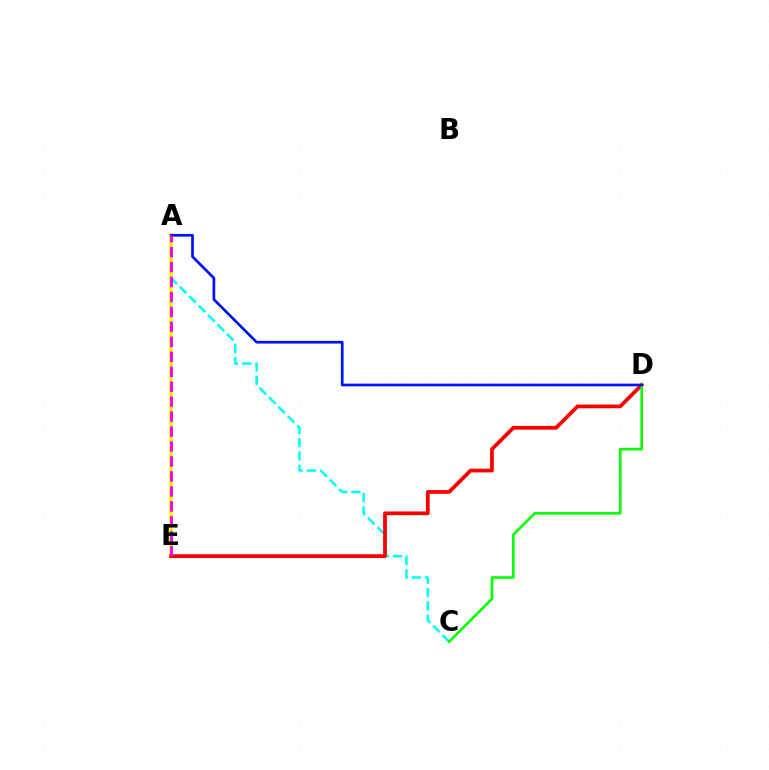{('A', 'C'): [{'color': '#00fff6', 'line_style': 'dashed', 'thickness': 1.81}], ('A', 'E'): [{'color': '#fcf500', 'line_style': 'solid', 'thickness': 2.66}, {'color': '#ee00ff', 'line_style': 'dashed', 'thickness': 2.03}], ('D', 'E'): [{'color': '#ff0000', 'line_style': 'solid', 'thickness': 2.7}], ('C', 'D'): [{'color': '#08ff00', 'line_style': 'solid', 'thickness': 1.88}], ('A', 'D'): [{'color': '#0010ff', 'line_style': 'solid', 'thickness': 1.94}]}